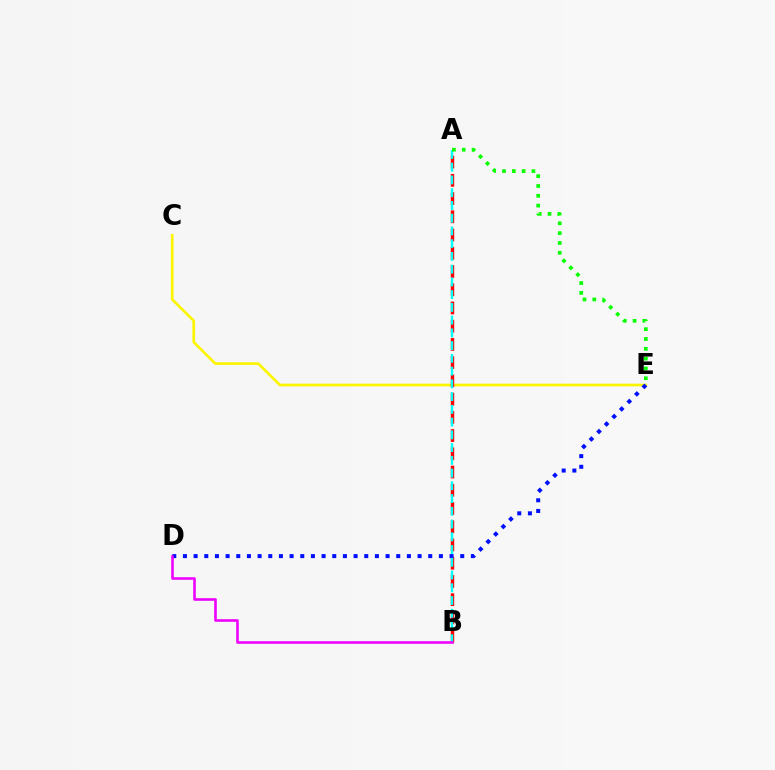{('C', 'E'): [{'color': '#fcf500', 'line_style': 'solid', 'thickness': 1.93}], ('A', 'B'): [{'color': '#ff0000', 'line_style': 'dashed', 'thickness': 2.48}, {'color': '#00fff6', 'line_style': 'dashed', 'thickness': 1.73}], ('D', 'E'): [{'color': '#0010ff', 'line_style': 'dotted', 'thickness': 2.9}], ('A', 'E'): [{'color': '#08ff00', 'line_style': 'dotted', 'thickness': 2.67}], ('B', 'D'): [{'color': '#ee00ff', 'line_style': 'solid', 'thickness': 1.87}]}